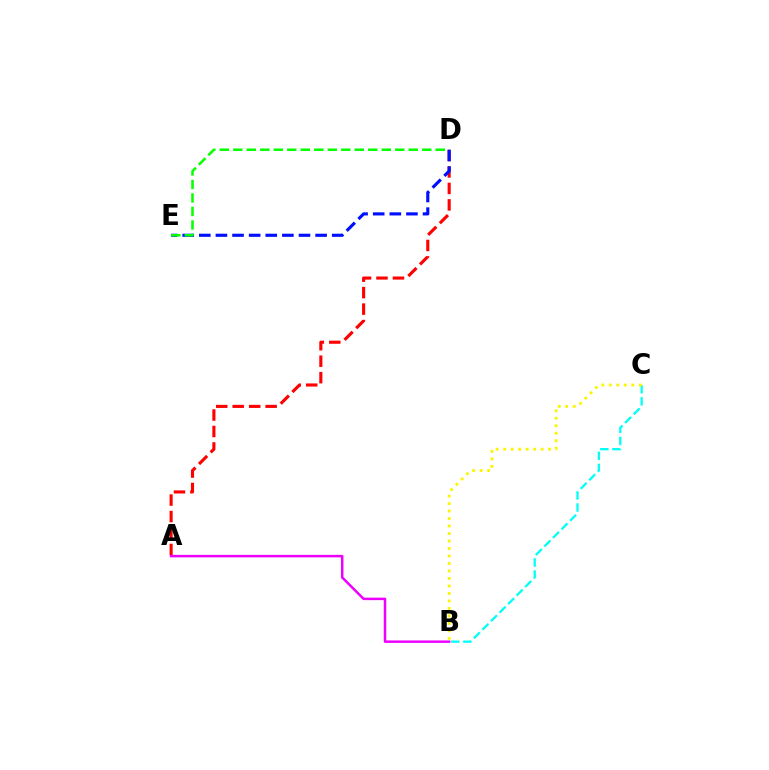{('B', 'C'): [{'color': '#00fff6', 'line_style': 'dashed', 'thickness': 1.64}, {'color': '#fcf500', 'line_style': 'dotted', 'thickness': 2.03}], ('A', 'D'): [{'color': '#ff0000', 'line_style': 'dashed', 'thickness': 2.24}], ('D', 'E'): [{'color': '#0010ff', 'line_style': 'dashed', 'thickness': 2.26}, {'color': '#08ff00', 'line_style': 'dashed', 'thickness': 1.83}], ('A', 'B'): [{'color': '#ee00ff', 'line_style': 'solid', 'thickness': 1.79}]}